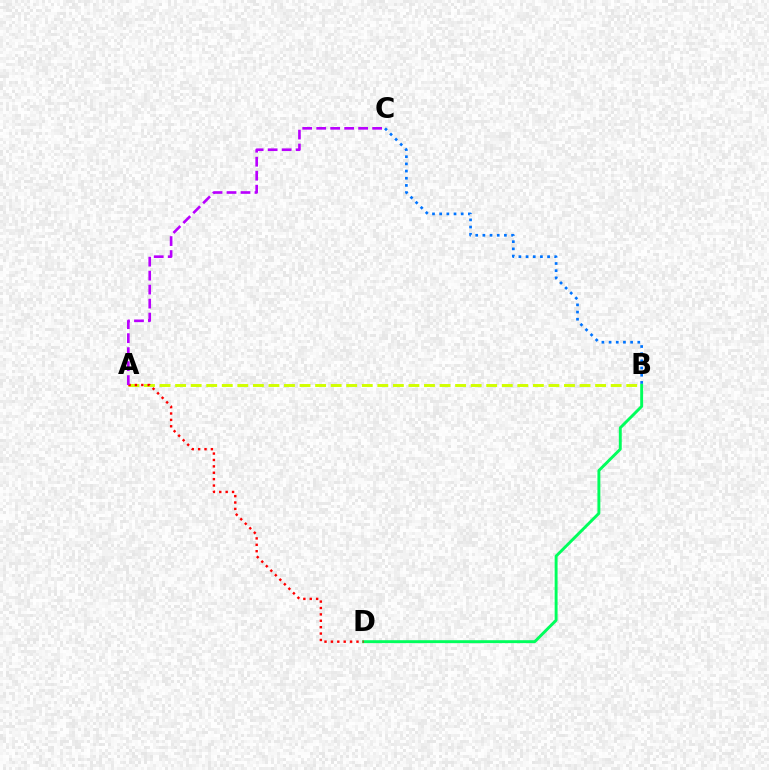{('A', 'B'): [{'color': '#d1ff00', 'line_style': 'dashed', 'thickness': 2.11}], ('B', 'D'): [{'color': '#00ff5c', 'line_style': 'solid', 'thickness': 2.1}], ('B', 'C'): [{'color': '#0074ff', 'line_style': 'dotted', 'thickness': 1.95}], ('A', 'D'): [{'color': '#ff0000', 'line_style': 'dotted', 'thickness': 1.74}], ('A', 'C'): [{'color': '#b900ff', 'line_style': 'dashed', 'thickness': 1.9}]}